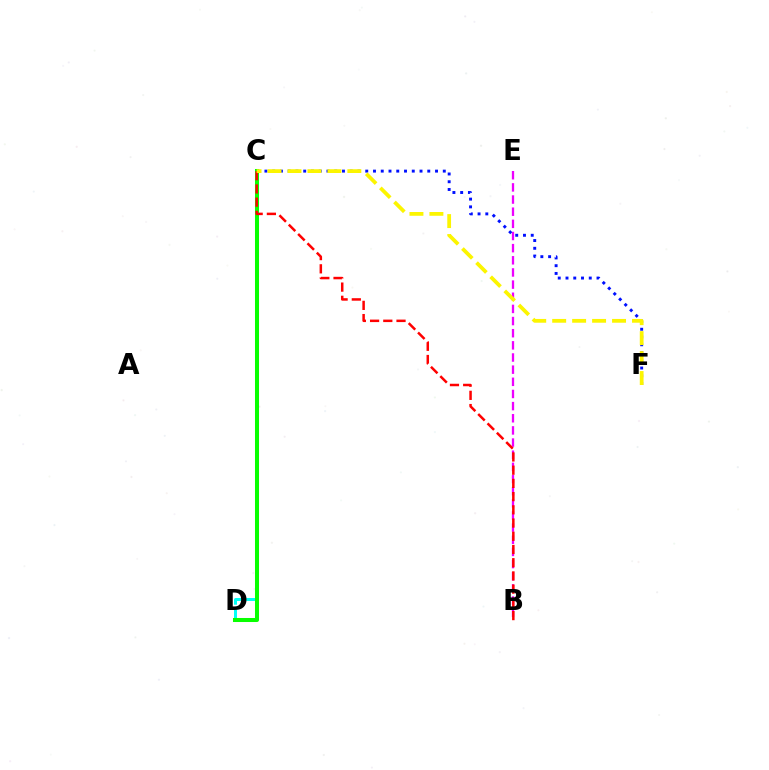{('B', 'E'): [{'color': '#ee00ff', 'line_style': 'dashed', 'thickness': 1.65}], ('C', 'D'): [{'color': '#00fff6', 'line_style': 'dashed', 'thickness': 2.15}, {'color': '#08ff00', 'line_style': 'solid', 'thickness': 2.9}], ('C', 'F'): [{'color': '#0010ff', 'line_style': 'dotted', 'thickness': 2.11}, {'color': '#fcf500', 'line_style': 'dashed', 'thickness': 2.71}], ('B', 'C'): [{'color': '#ff0000', 'line_style': 'dashed', 'thickness': 1.8}]}